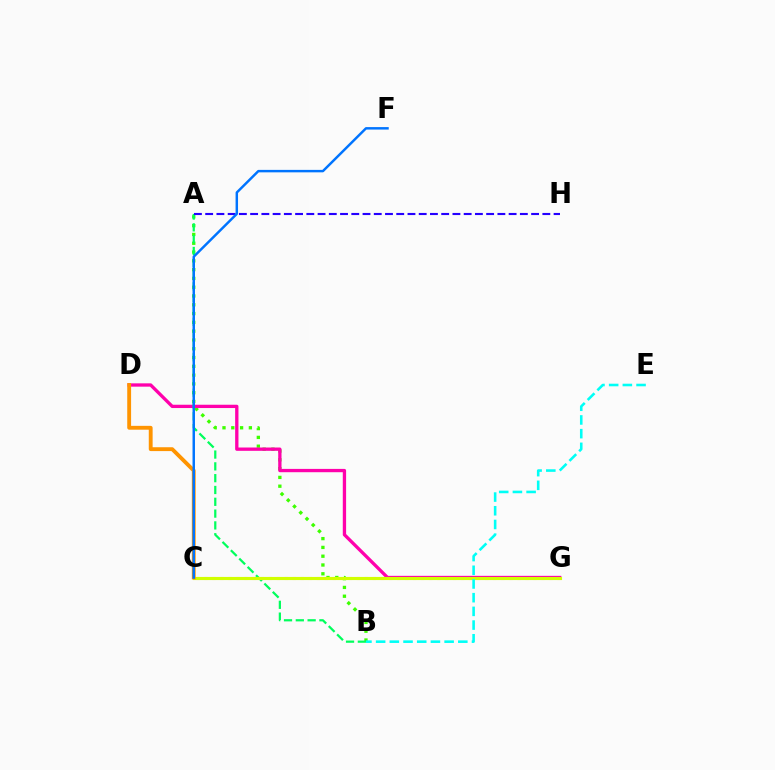{('A', 'B'): [{'color': '#3dff00', 'line_style': 'dotted', 'thickness': 2.39}, {'color': '#00ff5c', 'line_style': 'dashed', 'thickness': 1.6}], ('D', 'G'): [{'color': '#ff00ac', 'line_style': 'solid', 'thickness': 2.38}], ('C', 'G'): [{'color': '#b900ff', 'line_style': 'dotted', 'thickness': 2.09}, {'color': '#ff0000', 'line_style': 'dotted', 'thickness': 2.18}, {'color': '#d1ff00', 'line_style': 'solid', 'thickness': 2.25}], ('A', 'H'): [{'color': '#2500ff', 'line_style': 'dashed', 'thickness': 1.53}], ('B', 'E'): [{'color': '#00fff6', 'line_style': 'dashed', 'thickness': 1.86}], ('C', 'D'): [{'color': '#ff9400', 'line_style': 'solid', 'thickness': 2.77}], ('C', 'F'): [{'color': '#0074ff', 'line_style': 'solid', 'thickness': 1.77}]}